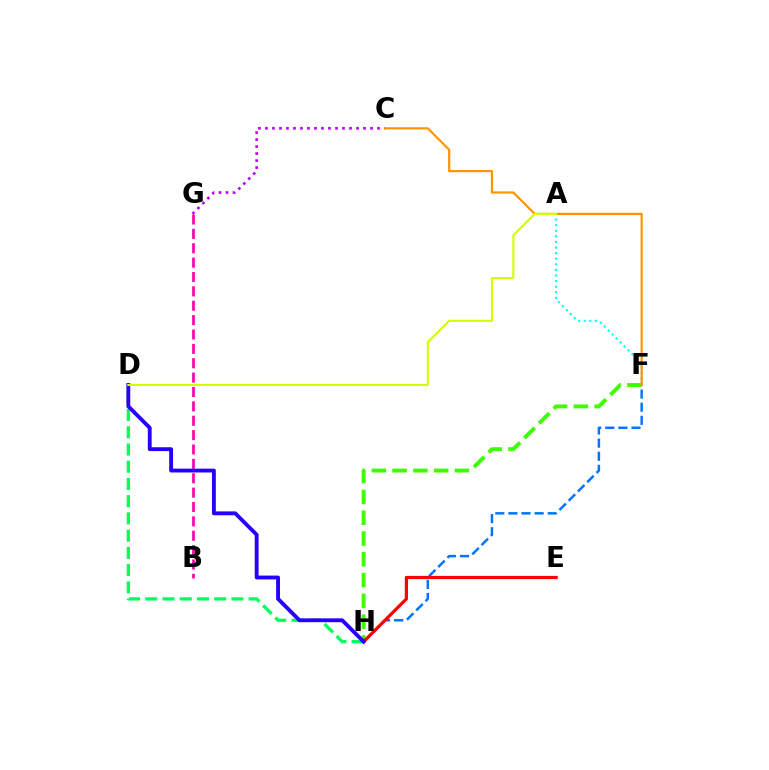{('D', 'H'): [{'color': '#00ff5c', 'line_style': 'dashed', 'thickness': 2.34}, {'color': '#2500ff', 'line_style': 'solid', 'thickness': 2.77}], ('A', 'F'): [{'color': '#00fff6', 'line_style': 'dotted', 'thickness': 1.52}], ('F', 'H'): [{'color': '#0074ff', 'line_style': 'dashed', 'thickness': 1.78}, {'color': '#3dff00', 'line_style': 'dashed', 'thickness': 2.82}], ('B', 'G'): [{'color': '#ff00ac', 'line_style': 'dashed', 'thickness': 1.95}], ('E', 'H'): [{'color': '#ff0000', 'line_style': 'solid', 'thickness': 2.3}], ('C', 'G'): [{'color': '#b900ff', 'line_style': 'dotted', 'thickness': 1.9}], ('C', 'F'): [{'color': '#ff9400', 'line_style': 'solid', 'thickness': 1.57}], ('A', 'D'): [{'color': '#d1ff00', 'line_style': 'solid', 'thickness': 1.52}]}